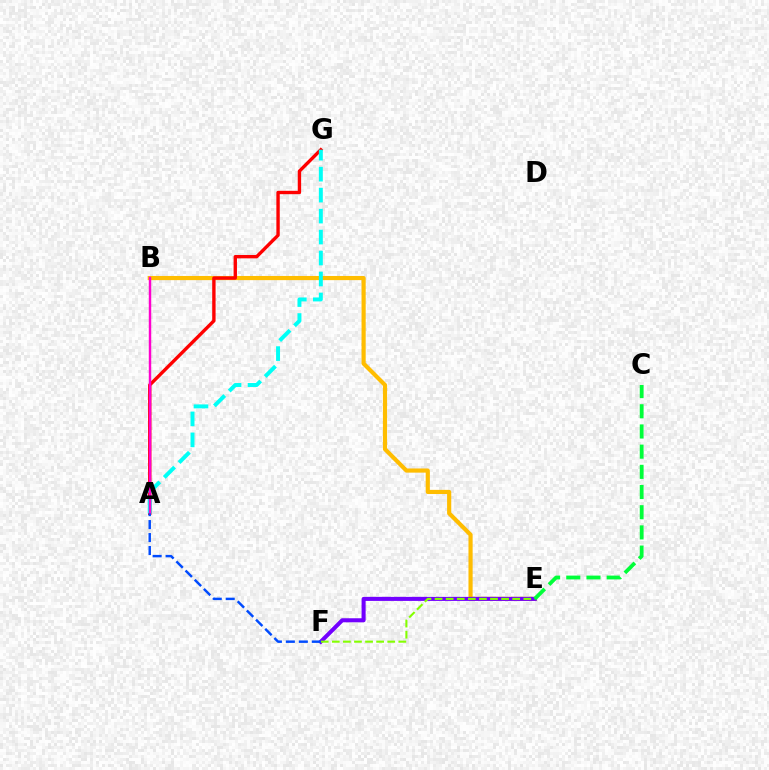{('B', 'E'): [{'color': '#ffbd00', 'line_style': 'solid', 'thickness': 2.99}], ('E', 'F'): [{'color': '#7200ff', 'line_style': 'solid', 'thickness': 2.91}, {'color': '#84ff00', 'line_style': 'dashed', 'thickness': 1.51}], ('A', 'G'): [{'color': '#ff0000', 'line_style': 'solid', 'thickness': 2.43}, {'color': '#00fff6', 'line_style': 'dashed', 'thickness': 2.85}], ('A', 'B'): [{'color': '#ff00cf', 'line_style': 'solid', 'thickness': 1.76}], ('C', 'E'): [{'color': '#00ff39', 'line_style': 'dashed', 'thickness': 2.74}], ('A', 'F'): [{'color': '#004bff', 'line_style': 'dashed', 'thickness': 1.76}]}